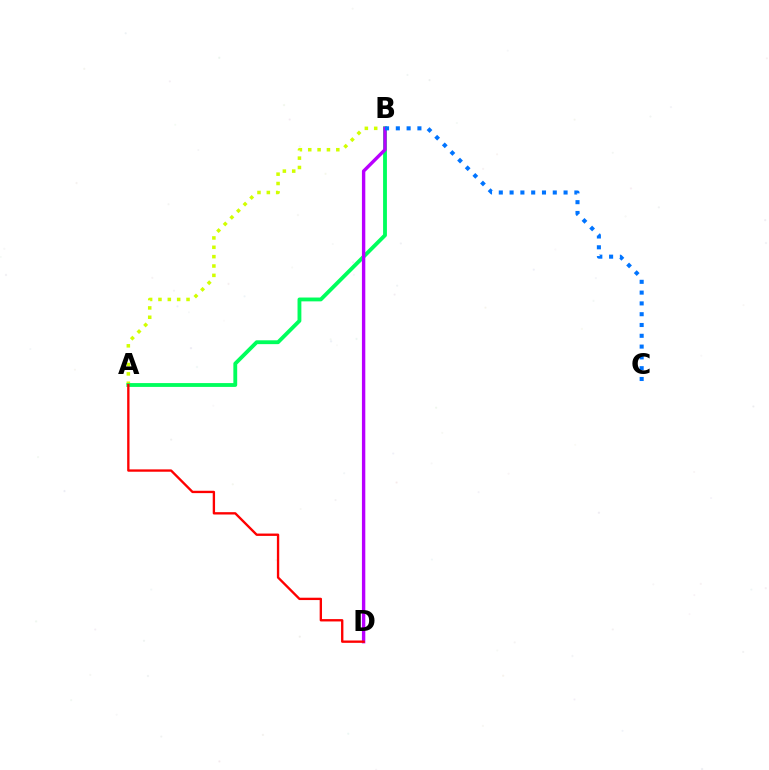{('A', 'B'): [{'color': '#d1ff00', 'line_style': 'dotted', 'thickness': 2.54}, {'color': '#00ff5c', 'line_style': 'solid', 'thickness': 2.76}], ('B', 'D'): [{'color': '#b900ff', 'line_style': 'solid', 'thickness': 2.43}], ('B', 'C'): [{'color': '#0074ff', 'line_style': 'dotted', 'thickness': 2.93}], ('A', 'D'): [{'color': '#ff0000', 'line_style': 'solid', 'thickness': 1.69}]}